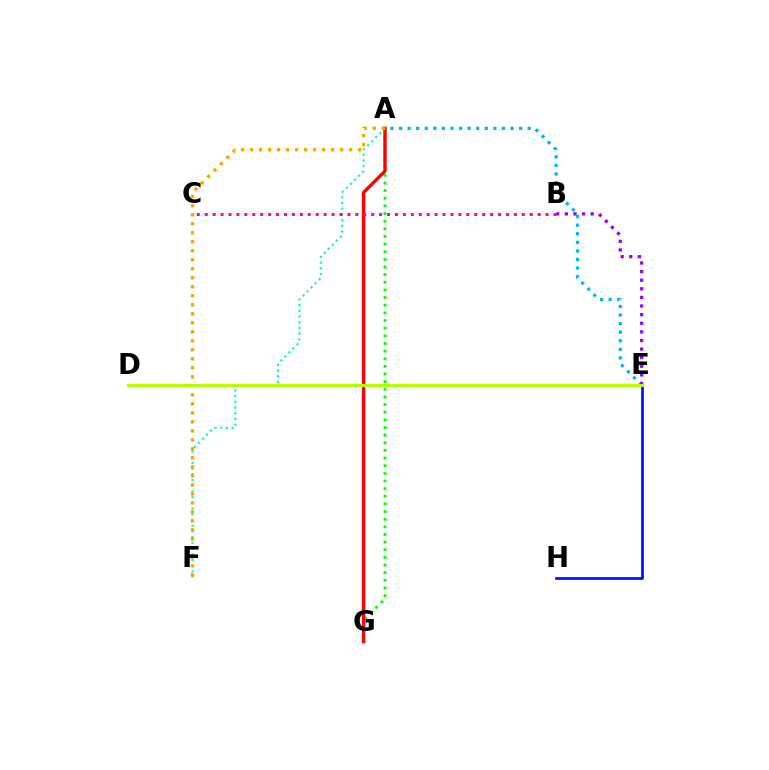{('A', 'G'): [{'color': '#08ff00', 'line_style': 'dotted', 'thickness': 2.08}, {'color': '#ff0000', 'line_style': 'solid', 'thickness': 2.45}], ('A', 'E'): [{'color': '#00b5ff', 'line_style': 'dotted', 'thickness': 2.33}], ('A', 'F'): [{'color': '#00ff9d', 'line_style': 'dotted', 'thickness': 1.55}, {'color': '#ffa500', 'line_style': 'dotted', 'thickness': 2.45}], ('B', 'E'): [{'color': '#9b00ff', 'line_style': 'dotted', 'thickness': 2.34}], ('E', 'H'): [{'color': '#0010ff', 'line_style': 'solid', 'thickness': 1.93}], ('B', 'C'): [{'color': '#ff00bd', 'line_style': 'dotted', 'thickness': 2.15}], ('D', 'E'): [{'color': '#b3ff00', 'line_style': 'solid', 'thickness': 2.19}]}